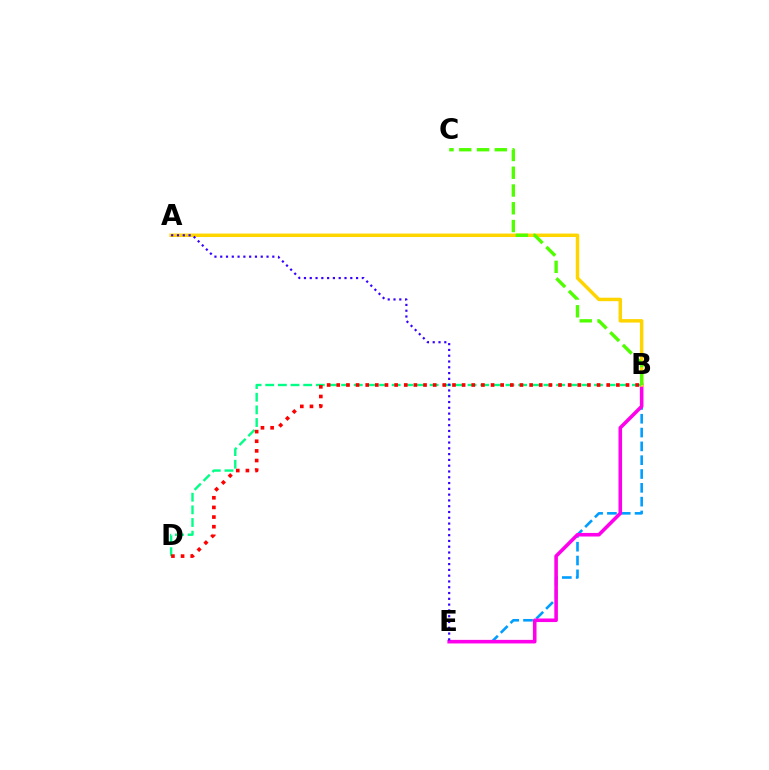{('B', 'E'): [{'color': '#009eff', 'line_style': 'dashed', 'thickness': 1.88}, {'color': '#ff00ed', 'line_style': 'solid', 'thickness': 2.58}], ('A', 'B'): [{'color': '#ffd500', 'line_style': 'solid', 'thickness': 2.49}], ('B', 'D'): [{'color': '#00ff86', 'line_style': 'dashed', 'thickness': 1.72}, {'color': '#ff0000', 'line_style': 'dotted', 'thickness': 2.62}], ('A', 'E'): [{'color': '#3700ff', 'line_style': 'dotted', 'thickness': 1.57}], ('B', 'C'): [{'color': '#4fff00', 'line_style': 'dashed', 'thickness': 2.41}]}